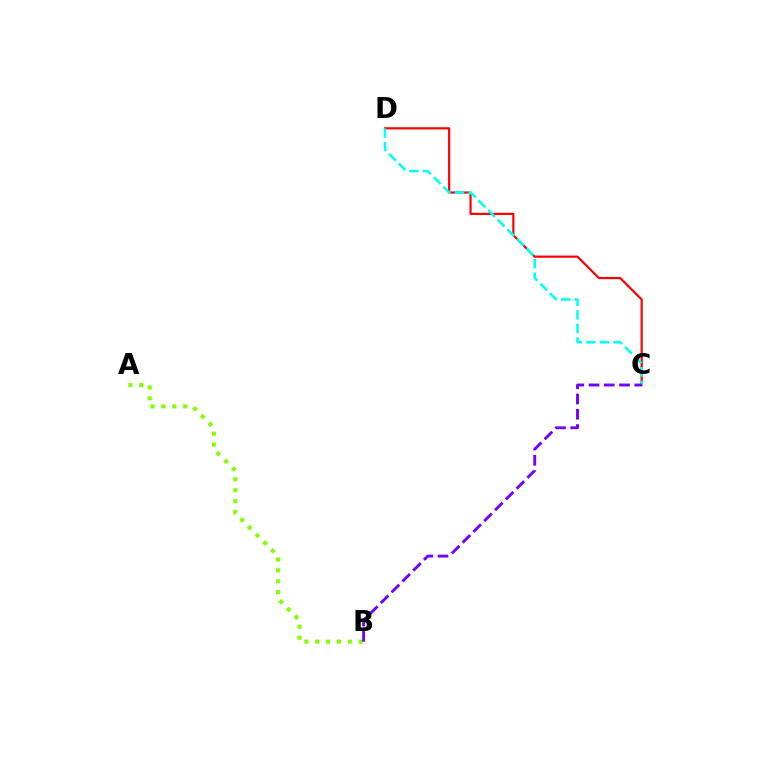{('C', 'D'): [{'color': '#ff0000', 'line_style': 'solid', 'thickness': 1.58}, {'color': '#00fff6', 'line_style': 'dashed', 'thickness': 1.85}], ('A', 'B'): [{'color': '#84ff00', 'line_style': 'dotted', 'thickness': 2.96}], ('B', 'C'): [{'color': '#7200ff', 'line_style': 'dashed', 'thickness': 2.07}]}